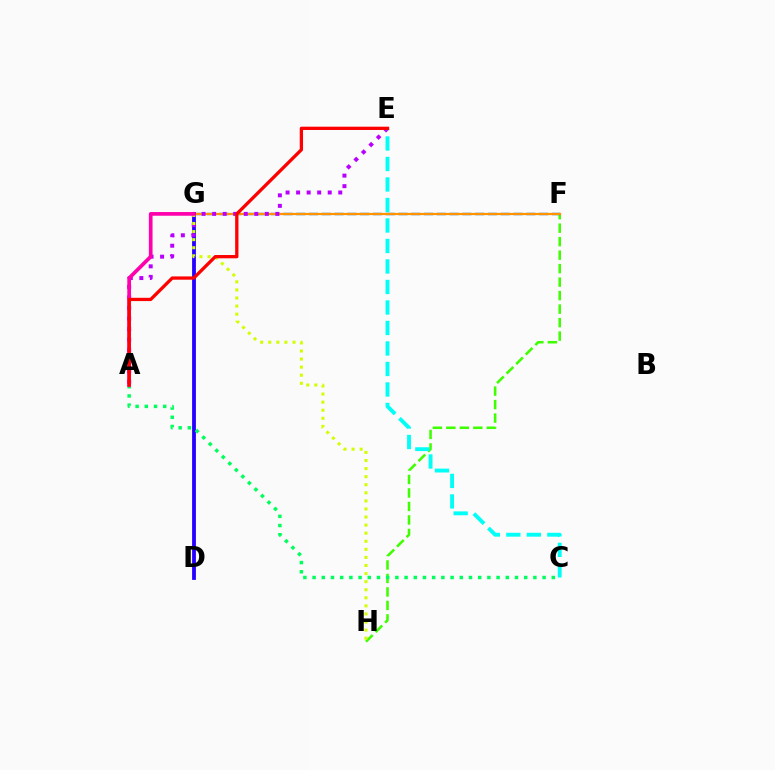{('F', 'H'): [{'color': '#3dff00', 'line_style': 'dashed', 'thickness': 1.83}], ('F', 'G'): [{'color': '#0074ff', 'line_style': 'dashed', 'thickness': 1.74}, {'color': '#ff9400', 'line_style': 'solid', 'thickness': 1.63}], ('D', 'G'): [{'color': '#2500ff', 'line_style': 'solid', 'thickness': 2.73}], ('A', 'E'): [{'color': '#b900ff', 'line_style': 'dotted', 'thickness': 2.86}, {'color': '#ff0000', 'line_style': 'solid', 'thickness': 2.37}], ('A', 'C'): [{'color': '#00ff5c', 'line_style': 'dotted', 'thickness': 2.5}], ('G', 'H'): [{'color': '#d1ff00', 'line_style': 'dotted', 'thickness': 2.19}], ('A', 'G'): [{'color': '#ff00ac', 'line_style': 'solid', 'thickness': 2.66}], ('C', 'E'): [{'color': '#00fff6', 'line_style': 'dashed', 'thickness': 2.78}]}